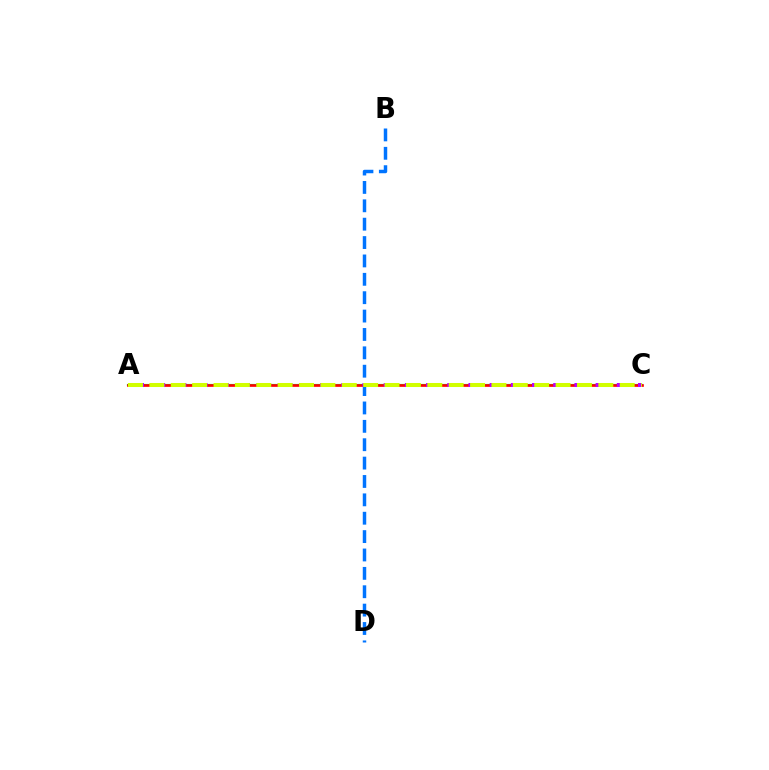{('A', 'C'): [{'color': '#00ff5c', 'line_style': 'solid', 'thickness': 1.56}, {'color': '#ff0000', 'line_style': 'solid', 'thickness': 1.92}, {'color': '#b900ff', 'line_style': 'dotted', 'thickness': 2.88}, {'color': '#d1ff00', 'line_style': 'dashed', 'thickness': 2.9}], ('B', 'D'): [{'color': '#0074ff', 'line_style': 'dashed', 'thickness': 2.5}]}